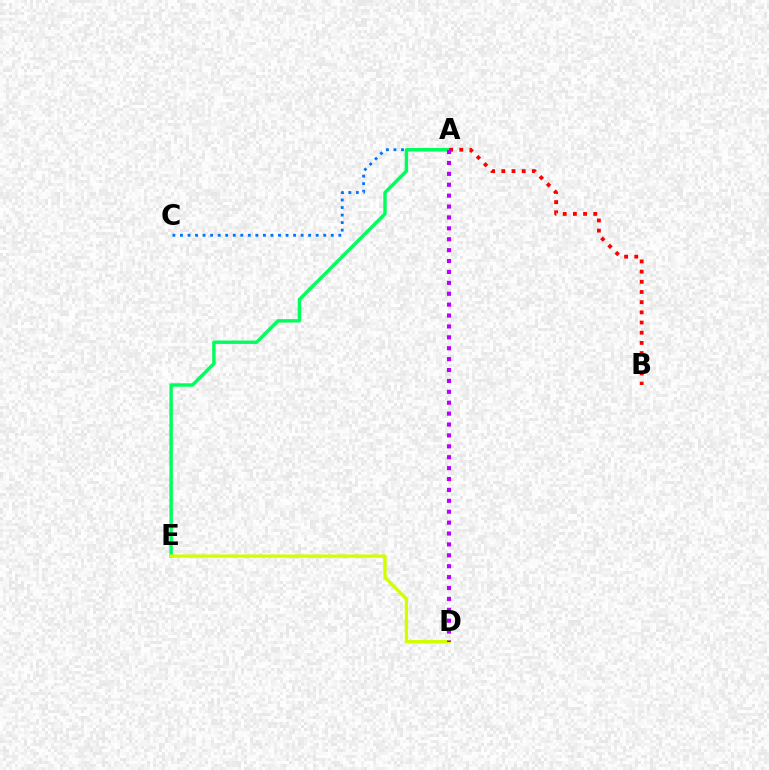{('A', 'C'): [{'color': '#0074ff', 'line_style': 'dotted', 'thickness': 2.05}], ('A', 'E'): [{'color': '#00ff5c', 'line_style': 'solid', 'thickness': 2.46}], ('A', 'B'): [{'color': '#ff0000', 'line_style': 'dotted', 'thickness': 2.77}], ('D', 'E'): [{'color': '#d1ff00', 'line_style': 'solid', 'thickness': 2.4}], ('A', 'D'): [{'color': '#b900ff', 'line_style': 'dotted', 'thickness': 2.96}]}